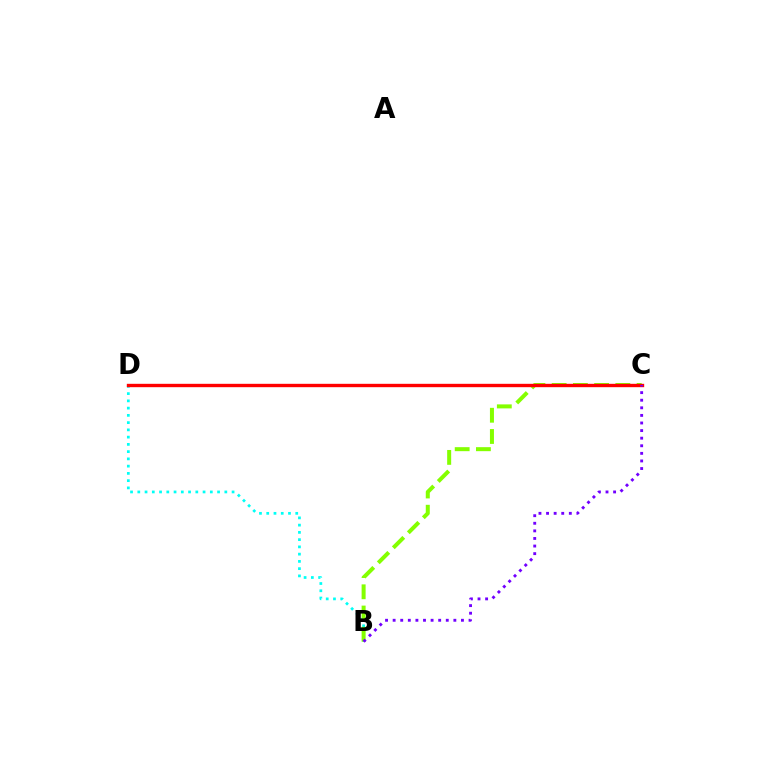{('B', 'D'): [{'color': '#00fff6', 'line_style': 'dotted', 'thickness': 1.97}], ('B', 'C'): [{'color': '#84ff00', 'line_style': 'dashed', 'thickness': 2.88}, {'color': '#7200ff', 'line_style': 'dotted', 'thickness': 2.06}], ('C', 'D'): [{'color': '#ff0000', 'line_style': 'solid', 'thickness': 2.43}]}